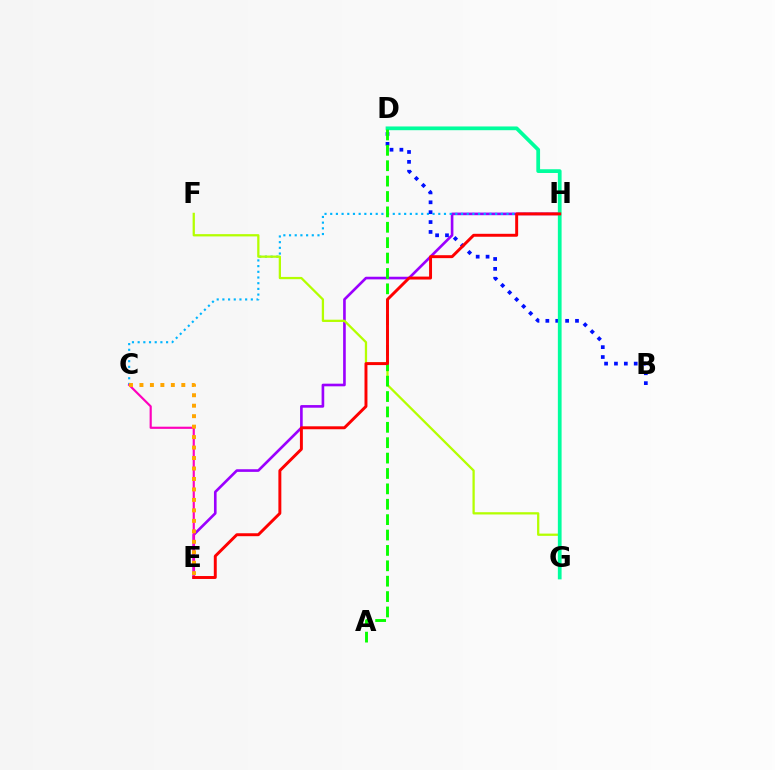{('E', 'H'): [{'color': '#9b00ff', 'line_style': 'solid', 'thickness': 1.9}, {'color': '#ff0000', 'line_style': 'solid', 'thickness': 2.12}], ('C', 'H'): [{'color': '#00b5ff', 'line_style': 'dotted', 'thickness': 1.55}], ('C', 'E'): [{'color': '#ff00bd', 'line_style': 'solid', 'thickness': 1.56}, {'color': '#ffa500', 'line_style': 'dotted', 'thickness': 2.84}], ('F', 'G'): [{'color': '#b3ff00', 'line_style': 'solid', 'thickness': 1.64}], ('B', 'D'): [{'color': '#0010ff', 'line_style': 'dotted', 'thickness': 2.68}], ('D', 'G'): [{'color': '#00ff9d', 'line_style': 'solid', 'thickness': 2.69}], ('A', 'D'): [{'color': '#08ff00', 'line_style': 'dashed', 'thickness': 2.09}]}